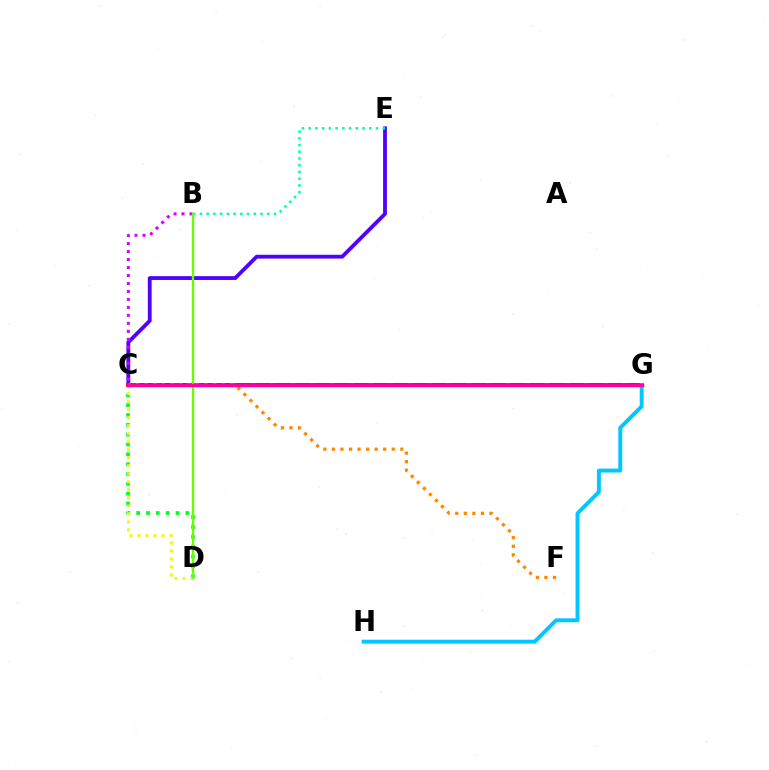{('C', 'G'): [{'color': '#003fff', 'line_style': 'dashed', 'thickness': 2.66}, {'color': '#ff0000', 'line_style': 'solid', 'thickness': 2.72}, {'color': '#ff00a0', 'line_style': 'solid', 'thickness': 2.5}], ('C', 'D'): [{'color': '#00ff27', 'line_style': 'dotted', 'thickness': 2.67}, {'color': '#eeff00', 'line_style': 'dotted', 'thickness': 2.18}], ('C', 'E'): [{'color': '#4f00ff', 'line_style': 'solid', 'thickness': 2.75}], ('B', 'C'): [{'color': '#d600ff', 'line_style': 'dotted', 'thickness': 2.17}], ('C', 'F'): [{'color': '#ff8800', 'line_style': 'dotted', 'thickness': 2.32}], ('B', 'E'): [{'color': '#00ffaf', 'line_style': 'dotted', 'thickness': 1.83}], ('G', 'H'): [{'color': '#00c7ff', 'line_style': 'solid', 'thickness': 2.82}], ('B', 'D'): [{'color': '#66ff00', 'line_style': 'solid', 'thickness': 1.68}]}